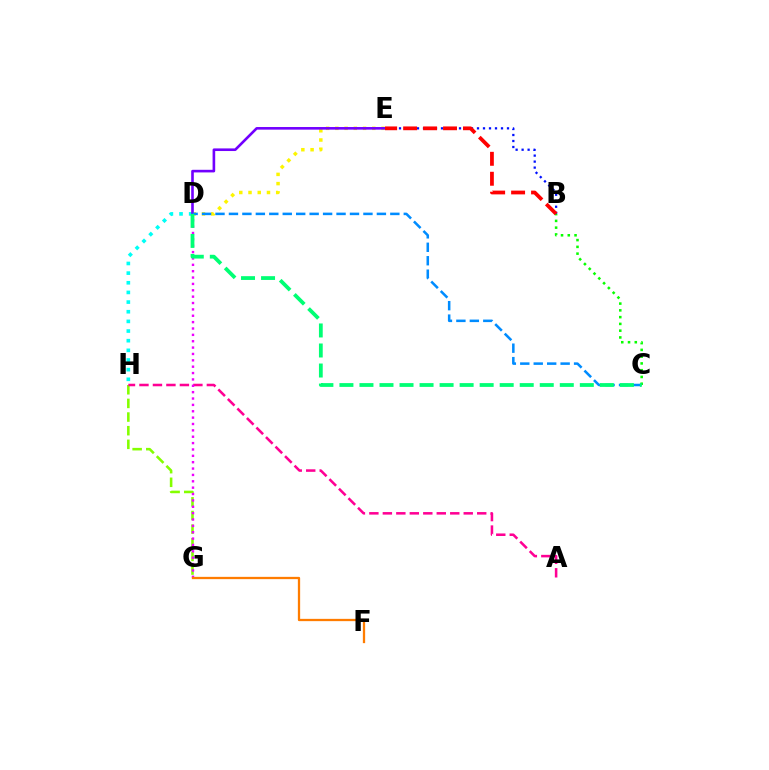{('D', 'E'): [{'color': '#fcf500', 'line_style': 'dotted', 'thickness': 2.51}, {'color': '#7200ff', 'line_style': 'solid', 'thickness': 1.89}], ('G', 'H'): [{'color': '#84ff00', 'line_style': 'dashed', 'thickness': 1.85}], ('D', 'H'): [{'color': '#00fff6', 'line_style': 'dotted', 'thickness': 2.62}], ('A', 'H'): [{'color': '#ff0094', 'line_style': 'dashed', 'thickness': 1.83}], ('B', 'C'): [{'color': '#08ff00', 'line_style': 'dotted', 'thickness': 1.84}], ('D', 'G'): [{'color': '#ee00ff', 'line_style': 'dotted', 'thickness': 1.73}], ('B', 'E'): [{'color': '#0010ff', 'line_style': 'dotted', 'thickness': 1.63}, {'color': '#ff0000', 'line_style': 'dashed', 'thickness': 2.71}], ('C', 'D'): [{'color': '#008cff', 'line_style': 'dashed', 'thickness': 1.83}, {'color': '#00ff74', 'line_style': 'dashed', 'thickness': 2.72}], ('F', 'G'): [{'color': '#ff7c00', 'line_style': 'solid', 'thickness': 1.65}]}